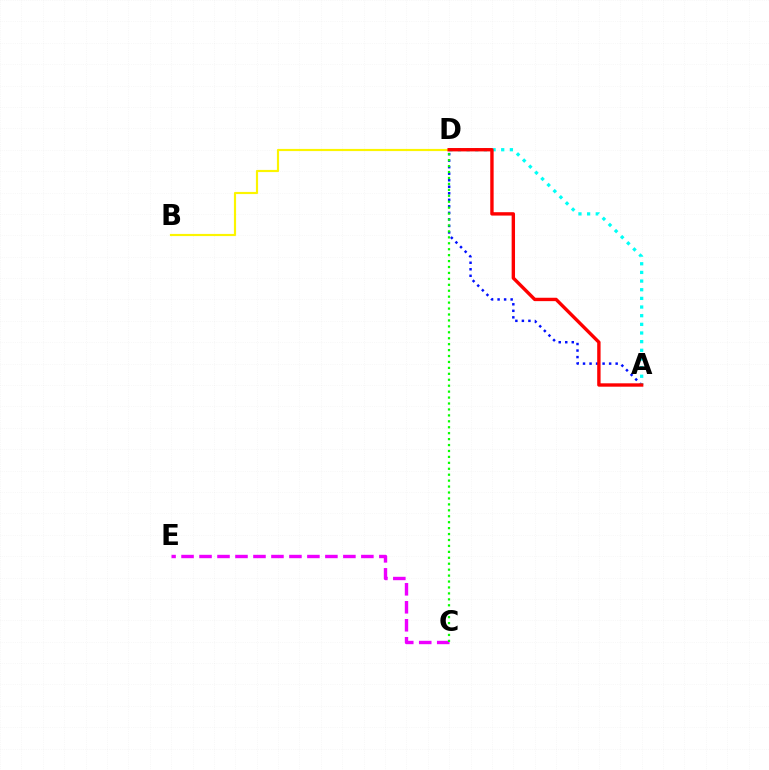{('A', 'D'): [{'color': '#0010ff', 'line_style': 'dotted', 'thickness': 1.77}, {'color': '#00fff6', 'line_style': 'dotted', 'thickness': 2.35}, {'color': '#ff0000', 'line_style': 'solid', 'thickness': 2.43}], ('C', 'E'): [{'color': '#ee00ff', 'line_style': 'dashed', 'thickness': 2.44}], ('B', 'D'): [{'color': '#fcf500', 'line_style': 'solid', 'thickness': 1.56}], ('C', 'D'): [{'color': '#08ff00', 'line_style': 'dotted', 'thickness': 1.61}]}